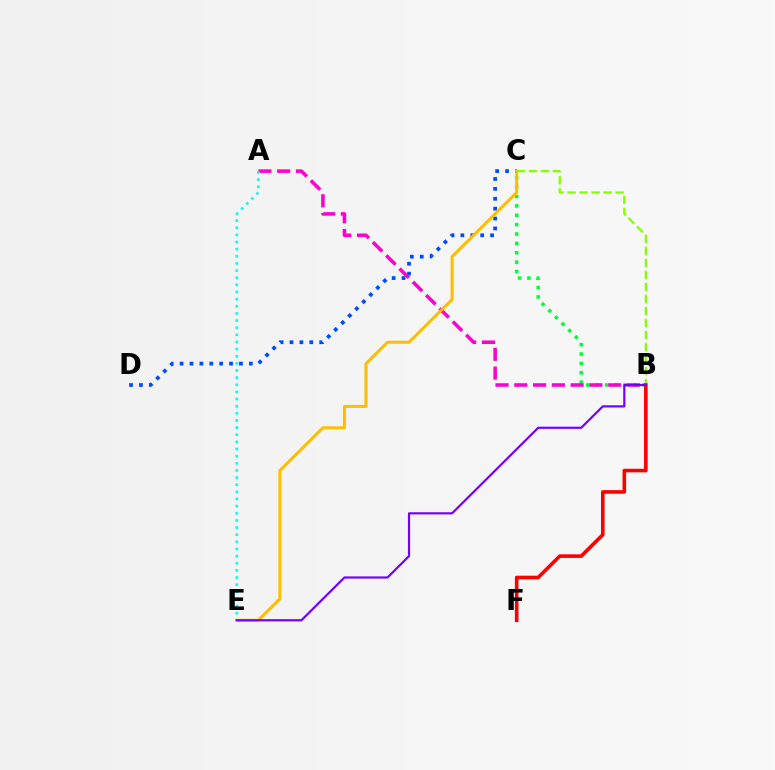{('C', 'D'): [{'color': '#004bff', 'line_style': 'dotted', 'thickness': 2.69}], ('B', 'C'): [{'color': '#00ff39', 'line_style': 'dotted', 'thickness': 2.55}, {'color': '#84ff00', 'line_style': 'dashed', 'thickness': 1.63}], ('A', 'B'): [{'color': '#ff00cf', 'line_style': 'dashed', 'thickness': 2.55}], ('C', 'E'): [{'color': '#ffbd00', 'line_style': 'solid', 'thickness': 2.17}], ('A', 'E'): [{'color': '#00fff6', 'line_style': 'dotted', 'thickness': 1.94}], ('B', 'F'): [{'color': '#ff0000', 'line_style': 'solid', 'thickness': 2.6}], ('B', 'E'): [{'color': '#7200ff', 'line_style': 'solid', 'thickness': 1.57}]}